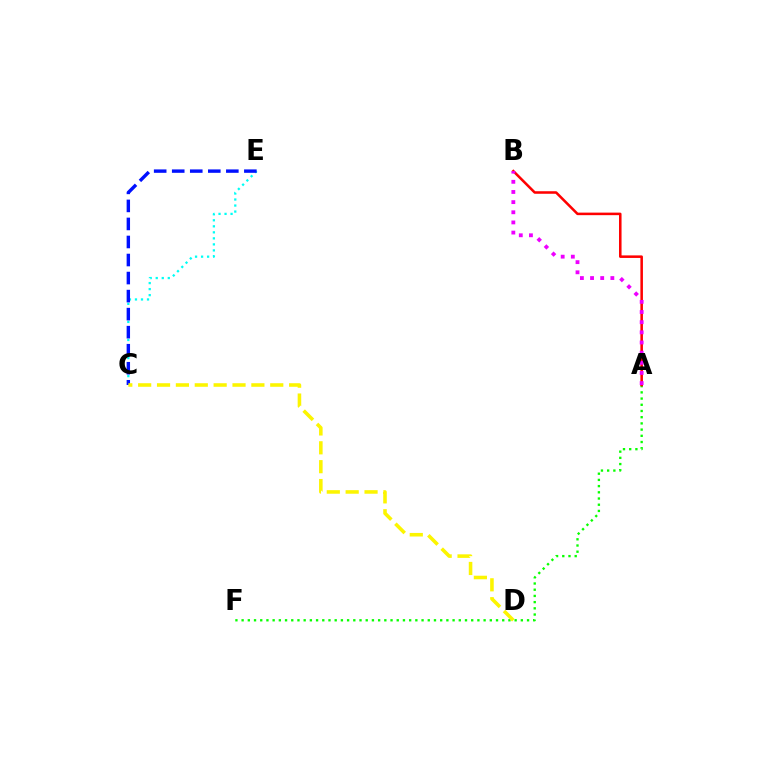{('A', 'F'): [{'color': '#08ff00', 'line_style': 'dotted', 'thickness': 1.69}], ('C', 'E'): [{'color': '#00fff6', 'line_style': 'dotted', 'thickness': 1.64}, {'color': '#0010ff', 'line_style': 'dashed', 'thickness': 2.45}], ('A', 'B'): [{'color': '#ff0000', 'line_style': 'solid', 'thickness': 1.83}, {'color': '#ee00ff', 'line_style': 'dotted', 'thickness': 2.76}], ('C', 'D'): [{'color': '#fcf500', 'line_style': 'dashed', 'thickness': 2.56}]}